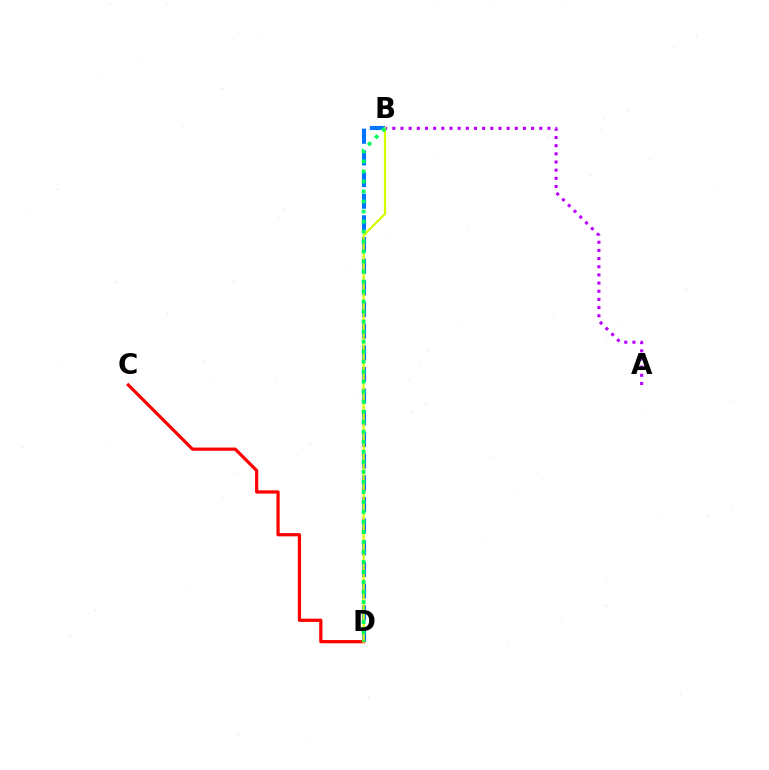{('B', 'D'): [{'color': '#0074ff', 'line_style': 'dashed', 'thickness': 2.94}, {'color': '#d1ff00', 'line_style': 'solid', 'thickness': 1.61}, {'color': '#00ff5c', 'line_style': 'dotted', 'thickness': 2.72}], ('C', 'D'): [{'color': '#ff0000', 'line_style': 'solid', 'thickness': 2.32}], ('A', 'B'): [{'color': '#b900ff', 'line_style': 'dotted', 'thickness': 2.22}]}